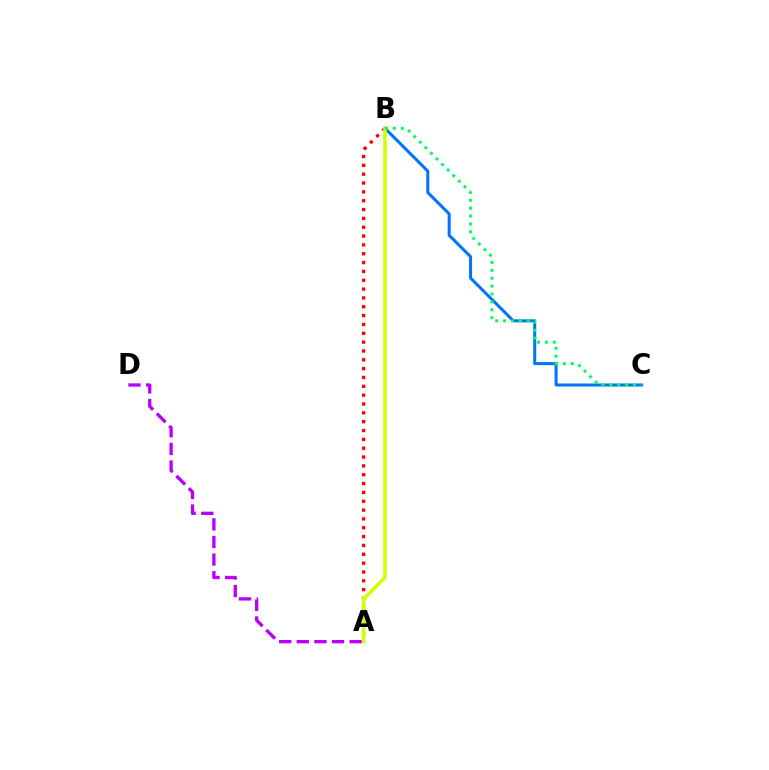{('B', 'C'): [{'color': '#0074ff', 'line_style': 'solid', 'thickness': 2.18}, {'color': '#00ff5c', 'line_style': 'dotted', 'thickness': 2.14}], ('A', 'D'): [{'color': '#b900ff', 'line_style': 'dashed', 'thickness': 2.39}], ('A', 'B'): [{'color': '#ff0000', 'line_style': 'dotted', 'thickness': 2.4}, {'color': '#d1ff00', 'line_style': 'solid', 'thickness': 2.57}]}